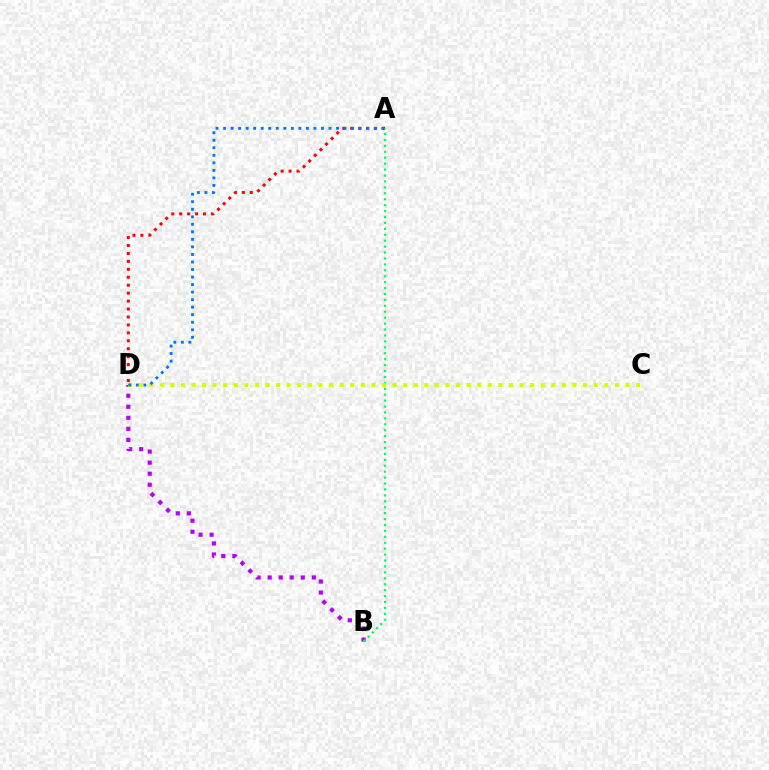{('A', 'D'): [{'color': '#ff0000', 'line_style': 'dotted', 'thickness': 2.16}, {'color': '#0074ff', 'line_style': 'dotted', 'thickness': 2.05}], ('B', 'D'): [{'color': '#b900ff', 'line_style': 'dotted', 'thickness': 3.0}], ('A', 'B'): [{'color': '#00ff5c', 'line_style': 'dotted', 'thickness': 1.61}], ('C', 'D'): [{'color': '#d1ff00', 'line_style': 'dotted', 'thickness': 2.88}]}